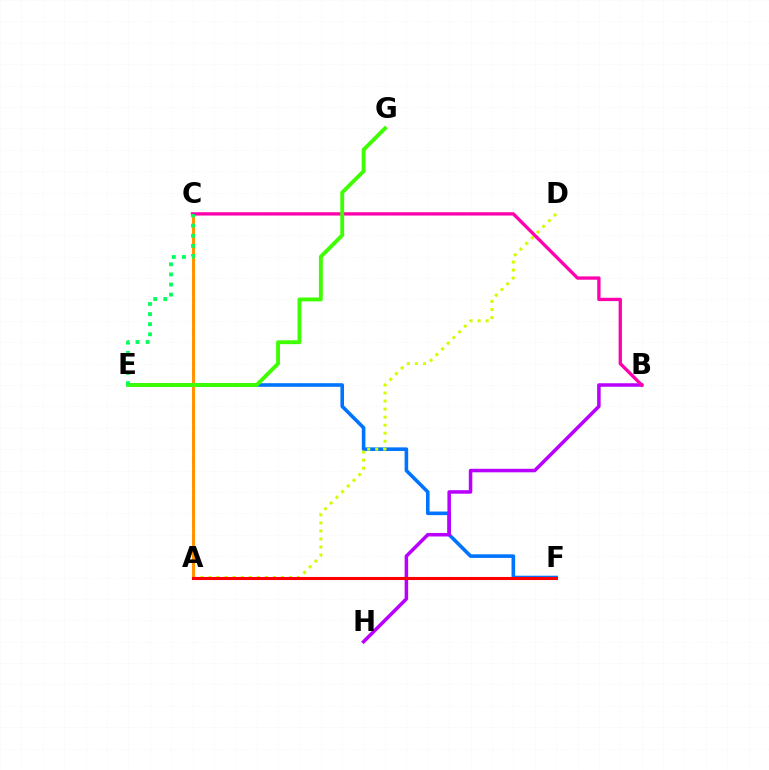{('A', 'C'): [{'color': '#2500ff', 'line_style': 'solid', 'thickness': 1.98}, {'color': '#ff9400', 'line_style': 'solid', 'thickness': 2.19}], ('E', 'F'): [{'color': '#0074ff', 'line_style': 'solid', 'thickness': 2.59}], ('A', 'D'): [{'color': '#d1ff00', 'line_style': 'dotted', 'thickness': 2.19}], ('A', 'F'): [{'color': '#00fff6', 'line_style': 'solid', 'thickness': 1.88}, {'color': '#ff0000', 'line_style': 'solid', 'thickness': 2.22}], ('B', 'H'): [{'color': '#b900ff', 'line_style': 'solid', 'thickness': 2.53}], ('B', 'C'): [{'color': '#ff00ac', 'line_style': 'solid', 'thickness': 2.38}], ('E', 'G'): [{'color': '#3dff00', 'line_style': 'solid', 'thickness': 2.78}], ('C', 'E'): [{'color': '#00ff5c', 'line_style': 'dotted', 'thickness': 2.75}]}